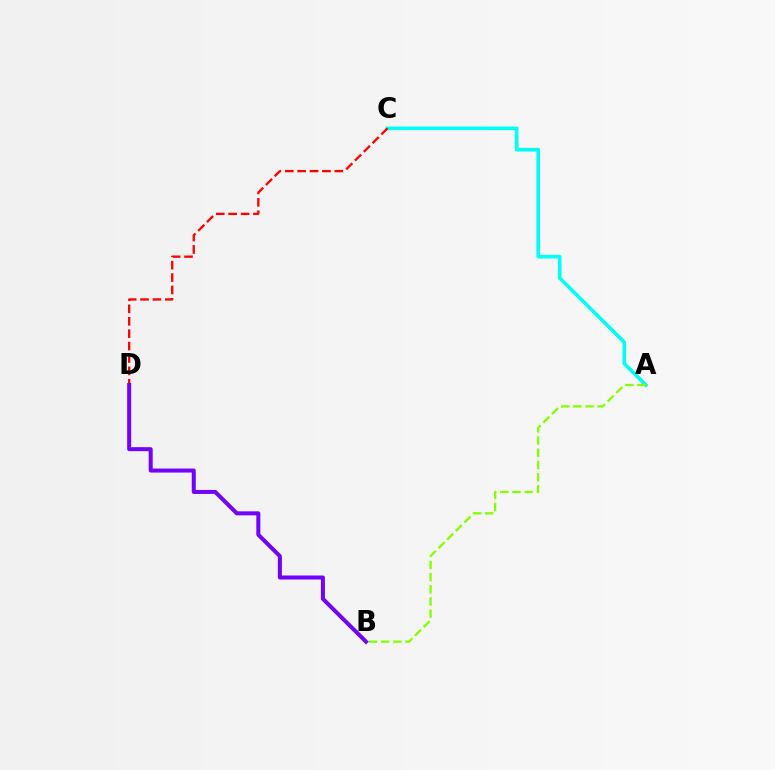{('A', 'C'): [{'color': '#00fff6', 'line_style': 'solid', 'thickness': 2.62}], ('A', 'B'): [{'color': '#84ff00', 'line_style': 'dashed', 'thickness': 1.65}], ('C', 'D'): [{'color': '#ff0000', 'line_style': 'dashed', 'thickness': 1.68}], ('B', 'D'): [{'color': '#7200ff', 'line_style': 'solid', 'thickness': 2.89}]}